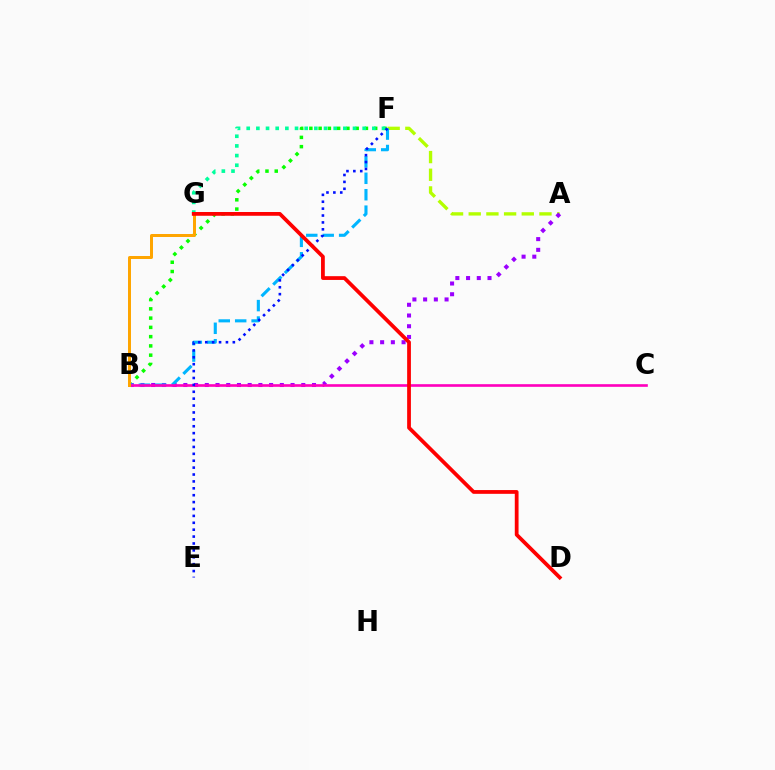{('A', 'F'): [{'color': '#b3ff00', 'line_style': 'dashed', 'thickness': 2.4}], ('B', 'F'): [{'color': '#08ff00', 'line_style': 'dotted', 'thickness': 2.52}, {'color': '#00b5ff', 'line_style': 'dashed', 'thickness': 2.23}], ('A', 'B'): [{'color': '#9b00ff', 'line_style': 'dotted', 'thickness': 2.91}], ('F', 'G'): [{'color': '#00ff9d', 'line_style': 'dotted', 'thickness': 2.63}], ('B', 'C'): [{'color': '#ff00bd', 'line_style': 'solid', 'thickness': 1.9}], ('E', 'F'): [{'color': '#0010ff', 'line_style': 'dotted', 'thickness': 1.87}], ('B', 'G'): [{'color': '#ffa500', 'line_style': 'solid', 'thickness': 2.15}], ('D', 'G'): [{'color': '#ff0000', 'line_style': 'solid', 'thickness': 2.71}]}